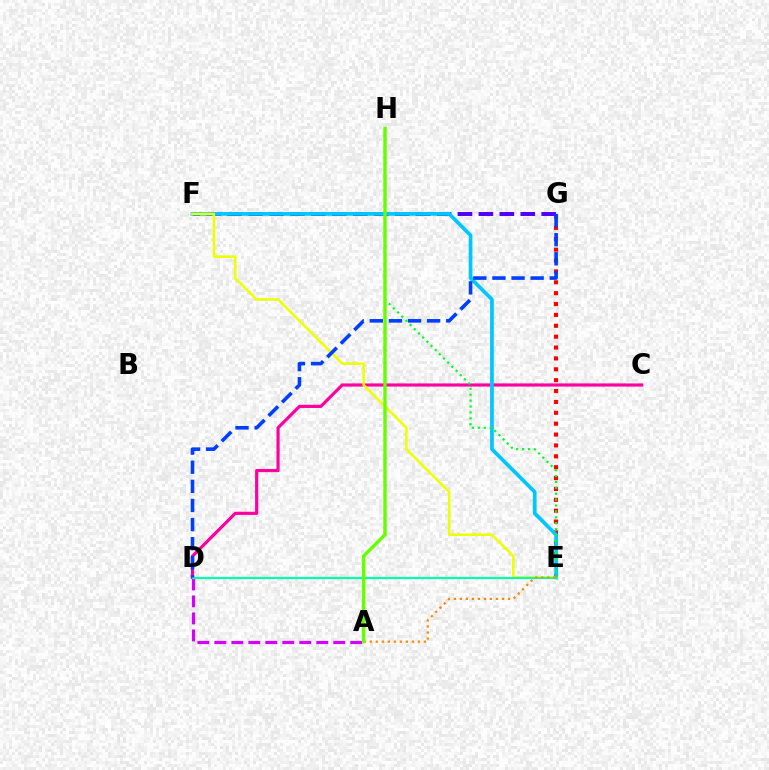{('E', 'G'): [{'color': '#ff0000', 'line_style': 'dotted', 'thickness': 2.96}], ('F', 'G'): [{'color': '#4f00ff', 'line_style': 'dashed', 'thickness': 2.84}], ('C', 'D'): [{'color': '#ff00a0', 'line_style': 'solid', 'thickness': 2.28}], ('E', 'F'): [{'color': '#00c7ff', 'line_style': 'solid', 'thickness': 2.68}, {'color': '#eeff00', 'line_style': 'solid', 'thickness': 1.82}], ('A', 'D'): [{'color': '#d600ff', 'line_style': 'dashed', 'thickness': 2.31}], ('D', 'E'): [{'color': '#00ffaf', 'line_style': 'solid', 'thickness': 1.57}], ('D', 'G'): [{'color': '#003fff', 'line_style': 'dashed', 'thickness': 2.6}], ('E', 'H'): [{'color': '#00ff27', 'line_style': 'dotted', 'thickness': 1.6}], ('A', 'E'): [{'color': '#ff8800', 'line_style': 'dotted', 'thickness': 1.63}], ('A', 'H'): [{'color': '#66ff00', 'line_style': 'solid', 'thickness': 2.45}]}